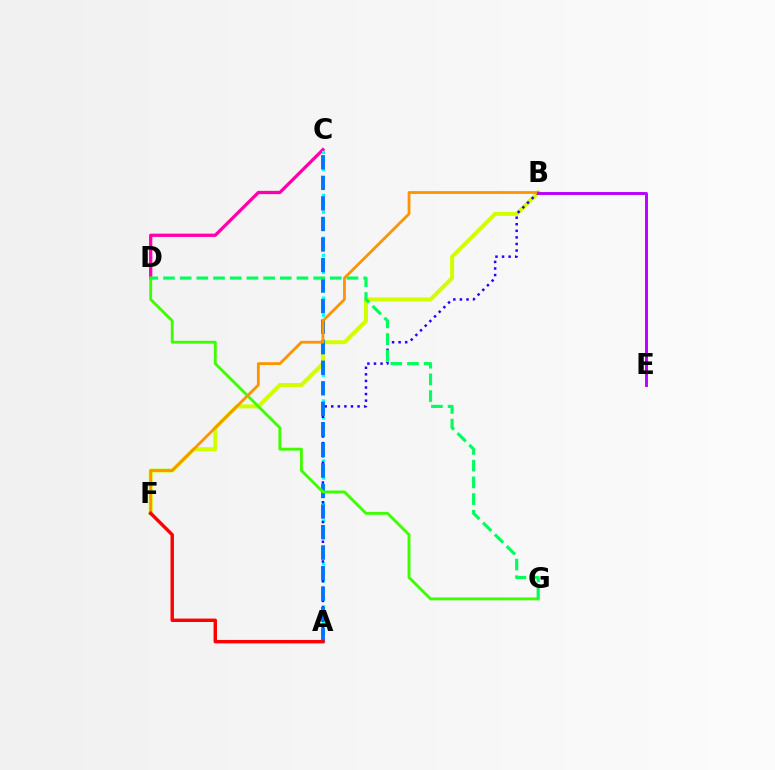{('C', 'D'): [{'color': '#ff00ac', 'line_style': 'solid', 'thickness': 2.36}], ('A', 'C'): [{'color': '#00fff6', 'line_style': 'dotted', 'thickness': 2.33}, {'color': '#0074ff', 'line_style': 'dashed', 'thickness': 2.79}], ('B', 'F'): [{'color': '#d1ff00', 'line_style': 'solid', 'thickness': 2.87}, {'color': '#ff9400', 'line_style': 'solid', 'thickness': 2.02}], ('A', 'B'): [{'color': '#2500ff', 'line_style': 'dotted', 'thickness': 1.79}], ('D', 'G'): [{'color': '#3dff00', 'line_style': 'solid', 'thickness': 2.07}, {'color': '#00ff5c', 'line_style': 'dashed', 'thickness': 2.27}], ('B', 'E'): [{'color': '#b900ff', 'line_style': 'solid', 'thickness': 2.1}], ('A', 'F'): [{'color': '#ff0000', 'line_style': 'solid', 'thickness': 2.47}]}